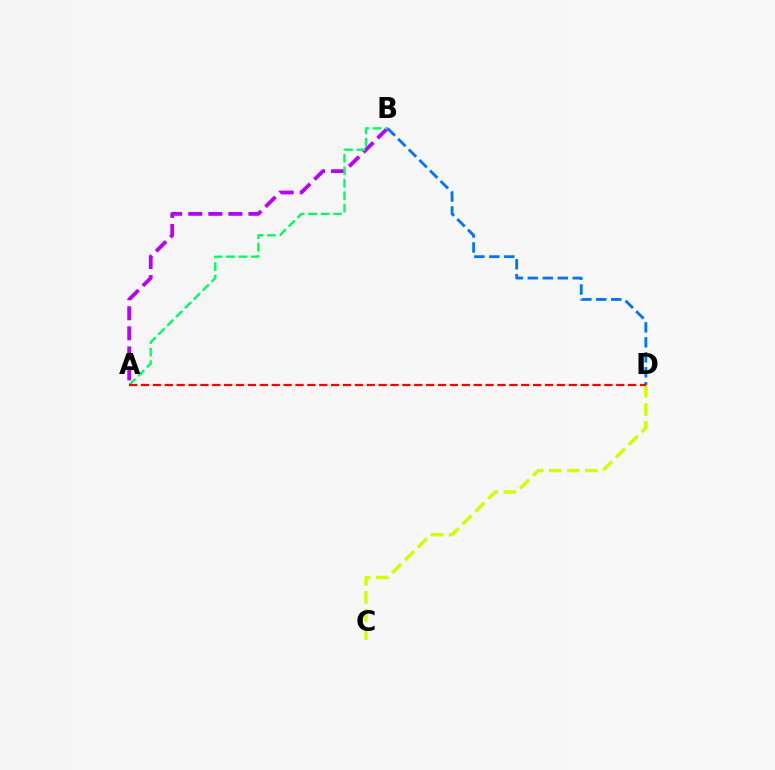{('C', 'D'): [{'color': '#d1ff00', 'line_style': 'dashed', 'thickness': 2.46}], ('B', 'D'): [{'color': '#0074ff', 'line_style': 'dashed', 'thickness': 2.03}], ('A', 'B'): [{'color': '#b900ff', 'line_style': 'dashed', 'thickness': 2.72}, {'color': '#00ff5c', 'line_style': 'dashed', 'thickness': 1.7}], ('A', 'D'): [{'color': '#ff0000', 'line_style': 'dashed', 'thickness': 1.61}]}